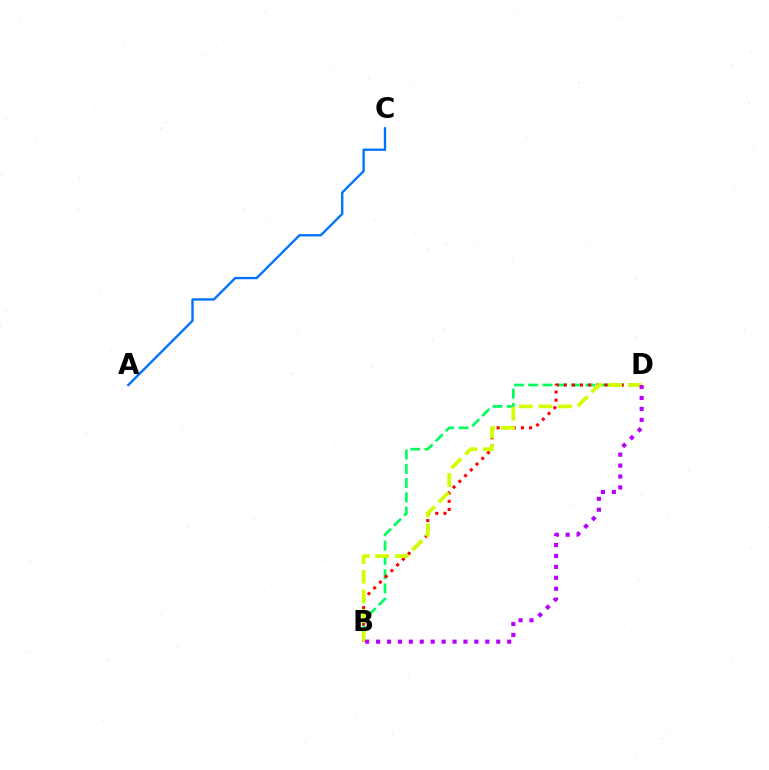{('B', 'D'): [{'color': '#00ff5c', 'line_style': 'dashed', 'thickness': 1.94}, {'color': '#ff0000', 'line_style': 'dotted', 'thickness': 2.21}, {'color': '#d1ff00', 'line_style': 'dashed', 'thickness': 2.67}, {'color': '#b900ff', 'line_style': 'dotted', 'thickness': 2.97}], ('A', 'C'): [{'color': '#0074ff', 'line_style': 'solid', 'thickness': 1.71}]}